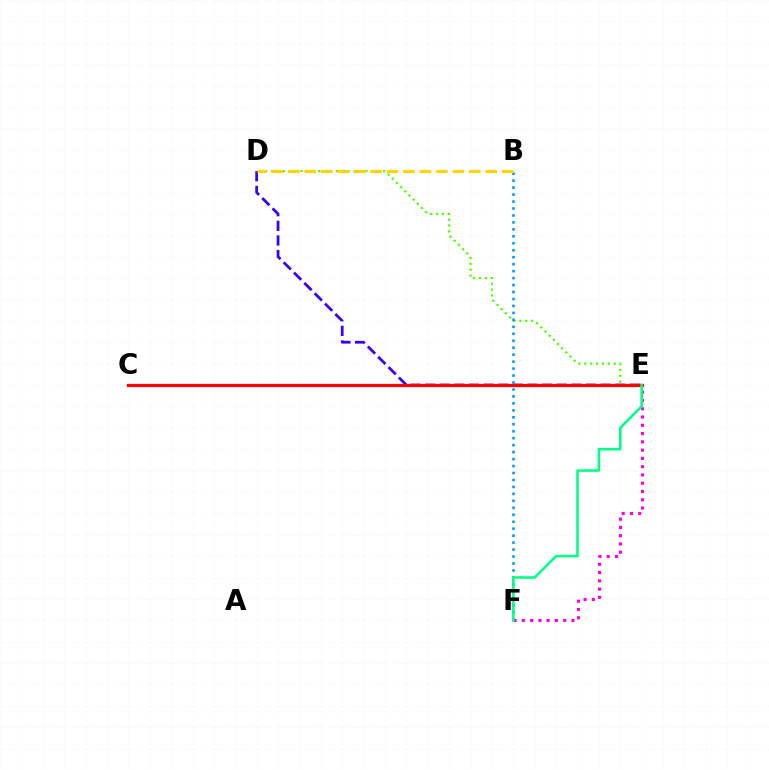{('D', 'E'): [{'color': '#3700ff', 'line_style': 'dashed', 'thickness': 1.99}, {'color': '#4fff00', 'line_style': 'dotted', 'thickness': 1.6}], ('E', 'F'): [{'color': '#ff00ed', 'line_style': 'dotted', 'thickness': 2.25}, {'color': '#00ff86', 'line_style': 'solid', 'thickness': 1.84}], ('B', 'F'): [{'color': '#009eff', 'line_style': 'dotted', 'thickness': 1.89}], ('C', 'E'): [{'color': '#ff0000', 'line_style': 'solid', 'thickness': 2.33}], ('B', 'D'): [{'color': '#ffd500', 'line_style': 'dashed', 'thickness': 2.24}]}